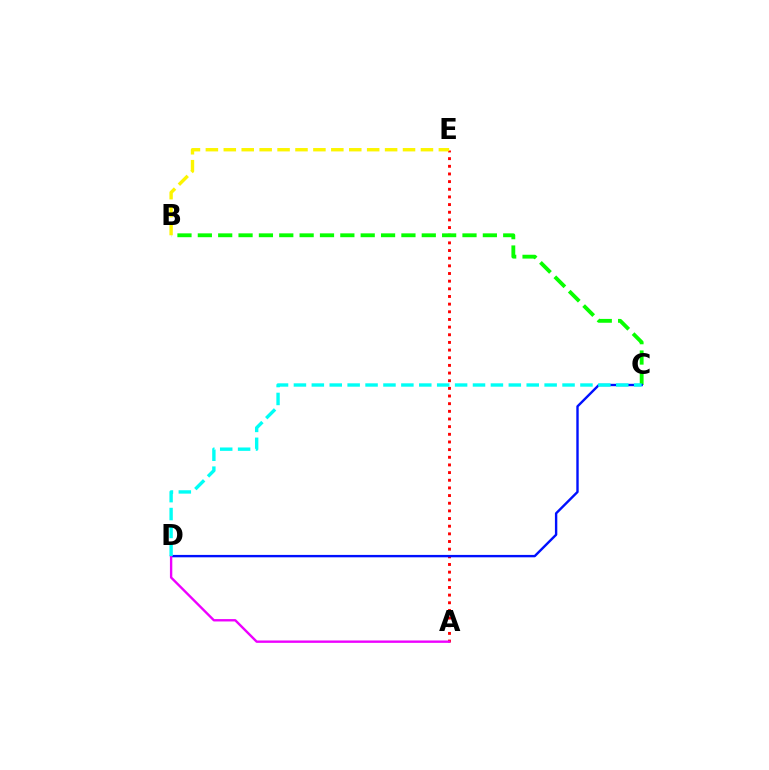{('A', 'E'): [{'color': '#ff0000', 'line_style': 'dotted', 'thickness': 2.08}], ('B', 'C'): [{'color': '#08ff00', 'line_style': 'dashed', 'thickness': 2.77}], ('C', 'D'): [{'color': '#0010ff', 'line_style': 'solid', 'thickness': 1.72}, {'color': '#00fff6', 'line_style': 'dashed', 'thickness': 2.43}], ('A', 'D'): [{'color': '#ee00ff', 'line_style': 'solid', 'thickness': 1.71}], ('B', 'E'): [{'color': '#fcf500', 'line_style': 'dashed', 'thickness': 2.43}]}